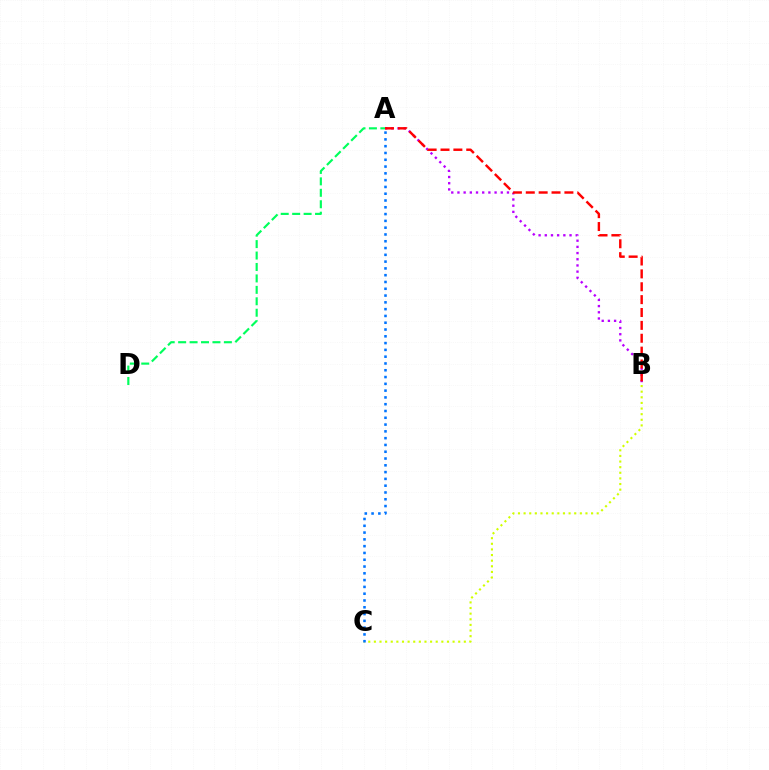{('B', 'C'): [{'color': '#d1ff00', 'line_style': 'dotted', 'thickness': 1.53}], ('A', 'B'): [{'color': '#b900ff', 'line_style': 'dotted', 'thickness': 1.68}, {'color': '#ff0000', 'line_style': 'dashed', 'thickness': 1.75}], ('A', 'D'): [{'color': '#00ff5c', 'line_style': 'dashed', 'thickness': 1.55}], ('A', 'C'): [{'color': '#0074ff', 'line_style': 'dotted', 'thickness': 1.84}]}